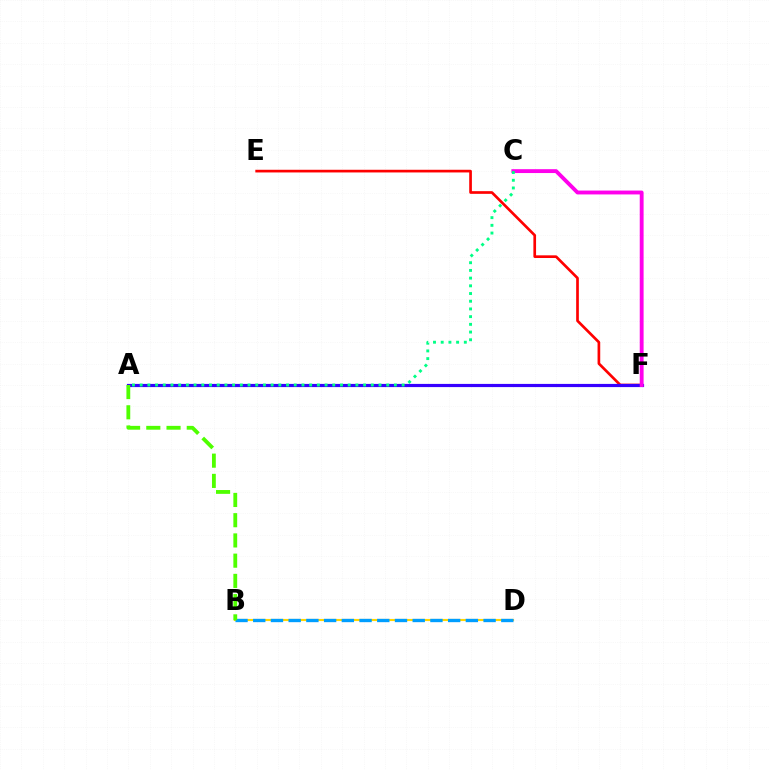{('E', 'F'): [{'color': '#ff0000', 'line_style': 'solid', 'thickness': 1.93}], ('B', 'D'): [{'color': '#ffd500', 'line_style': 'solid', 'thickness': 1.53}, {'color': '#009eff', 'line_style': 'dashed', 'thickness': 2.41}], ('A', 'F'): [{'color': '#3700ff', 'line_style': 'solid', 'thickness': 2.29}], ('C', 'F'): [{'color': '#ff00ed', 'line_style': 'solid', 'thickness': 2.78}], ('A', 'C'): [{'color': '#00ff86', 'line_style': 'dotted', 'thickness': 2.09}], ('A', 'B'): [{'color': '#4fff00', 'line_style': 'dashed', 'thickness': 2.75}]}